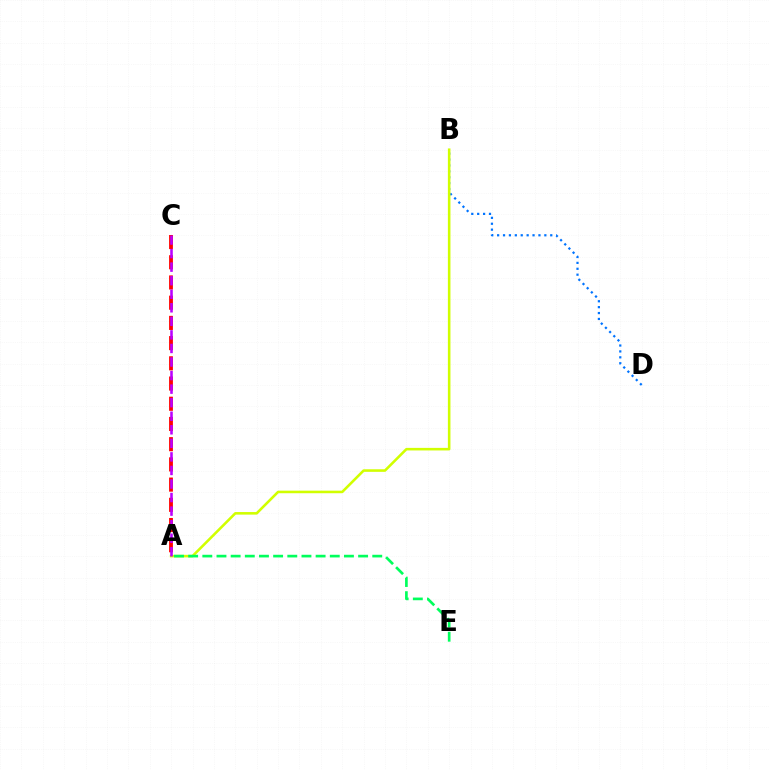{('B', 'D'): [{'color': '#0074ff', 'line_style': 'dotted', 'thickness': 1.6}], ('A', 'B'): [{'color': '#d1ff00', 'line_style': 'solid', 'thickness': 1.85}], ('A', 'E'): [{'color': '#00ff5c', 'line_style': 'dashed', 'thickness': 1.92}], ('A', 'C'): [{'color': '#ff0000', 'line_style': 'dashed', 'thickness': 2.75}, {'color': '#b900ff', 'line_style': 'dashed', 'thickness': 1.84}]}